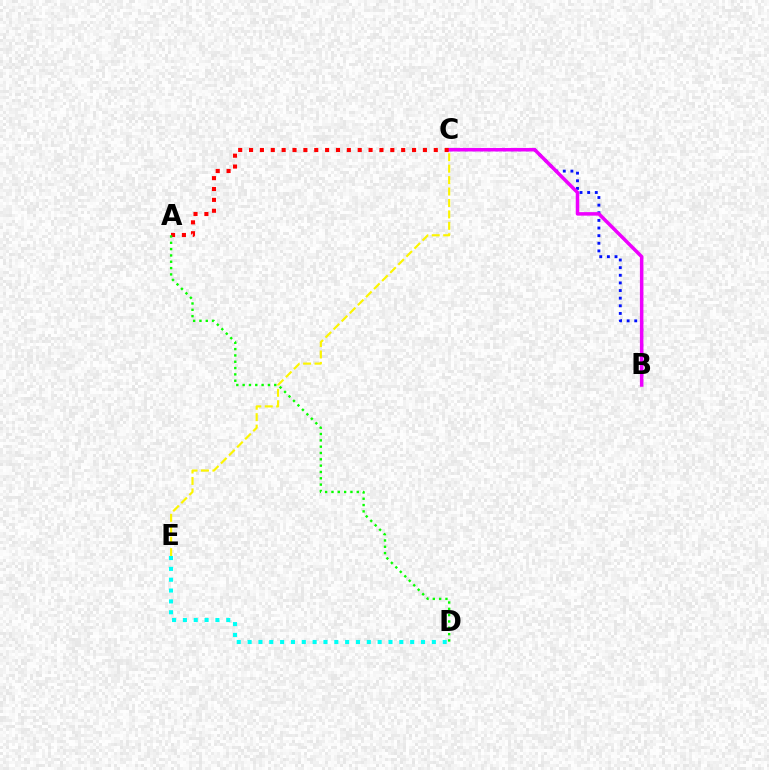{('B', 'C'): [{'color': '#0010ff', 'line_style': 'dotted', 'thickness': 2.07}, {'color': '#ee00ff', 'line_style': 'solid', 'thickness': 2.52}], ('C', 'E'): [{'color': '#fcf500', 'line_style': 'dashed', 'thickness': 1.55}], ('A', 'C'): [{'color': '#ff0000', 'line_style': 'dotted', 'thickness': 2.95}], ('D', 'E'): [{'color': '#00fff6', 'line_style': 'dotted', 'thickness': 2.94}], ('A', 'D'): [{'color': '#08ff00', 'line_style': 'dotted', 'thickness': 1.72}]}